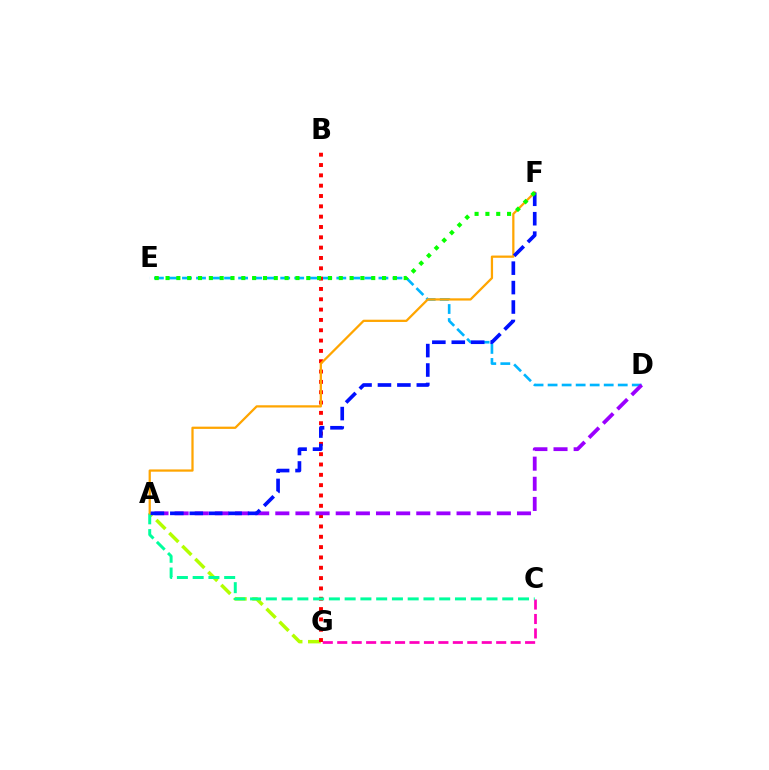{('C', 'G'): [{'color': '#ff00bd', 'line_style': 'dashed', 'thickness': 1.96}], ('A', 'G'): [{'color': '#b3ff00', 'line_style': 'dashed', 'thickness': 2.5}], ('D', 'E'): [{'color': '#00b5ff', 'line_style': 'dashed', 'thickness': 1.91}], ('B', 'G'): [{'color': '#ff0000', 'line_style': 'dotted', 'thickness': 2.81}], ('A', 'C'): [{'color': '#00ff9d', 'line_style': 'dashed', 'thickness': 2.14}], ('A', 'F'): [{'color': '#ffa500', 'line_style': 'solid', 'thickness': 1.62}, {'color': '#0010ff', 'line_style': 'dashed', 'thickness': 2.64}], ('A', 'D'): [{'color': '#9b00ff', 'line_style': 'dashed', 'thickness': 2.74}], ('E', 'F'): [{'color': '#08ff00', 'line_style': 'dotted', 'thickness': 2.94}]}